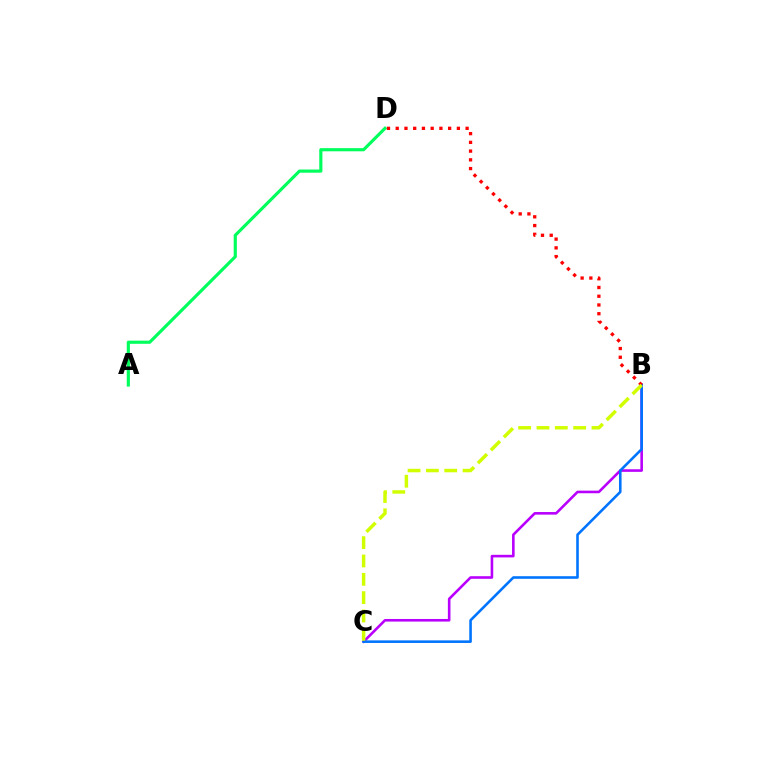{('B', 'C'): [{'color': '#b900ff', 'line_style': 'solid', 'thickness': 1.87}, {'color': '#0074ff', 'line_style': 'solid', 'thickness': 1.87}, {'color': '#d1ff00', 'line_style': 'dashed', 'thickness': 2.49}], ('A', 'D'): [{'color': '#00ff5c', 'line_style': 'solid', 'thickness': 2.27}], ('B', 'D'): [{'color': '#ff0000', 'line_style': 'dotted', 'thickness': 2.37}]}